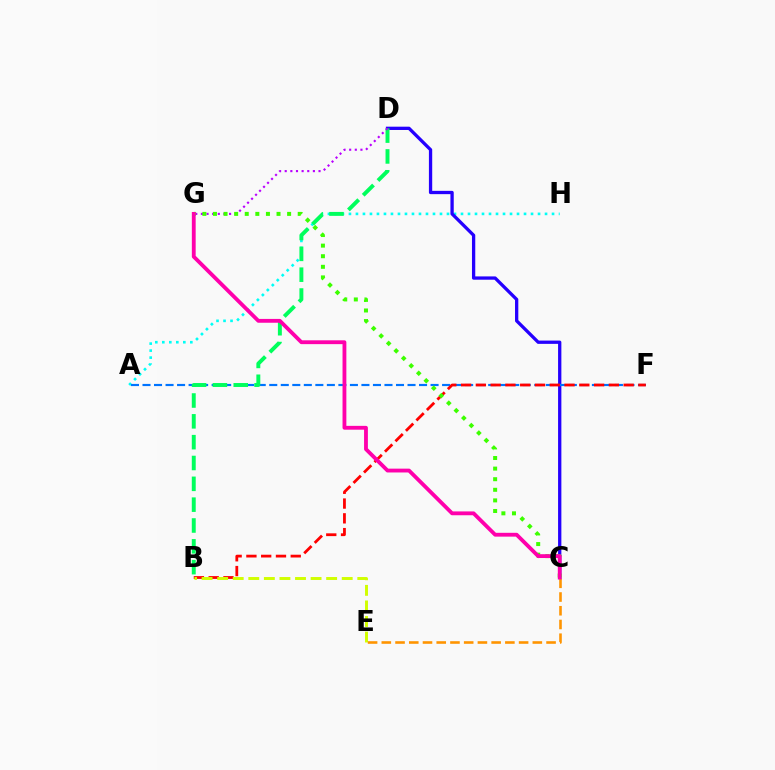{('A', 'H'): [{'color': '#00fff6', 'line_style': 'dotted', 'thickness': 1.9}], ('C', 'D'): [{'color': '#2500ff', 'line_style': 'solid', 'thickness': 2.37}], ('A', 'F'): [{'color': '#0074ff', 'line_style': 'dashed', 'thickness': 1.57}], ('B', 'D'): [{'color': '#00ff5c', 'line_style': 'dashed', 'thickness': 2.83}], ('D', 'G'): [{'color': '#b900ff', 'line_style': 'dotted', 'thickness': 1.53}], ('B', 'F'): [{'color': '#ff0000', 'line_style': 'dashed', 'thickness': 2.01}], ('C', 'G'): [{'color': '#3dff00', 'line_style': 'dotted', 'thickness': 2.88}, {'color': '#ff00ac', 'line_style': 'solid', 'thickness': 2.76}], ('B', 'E'): [{'color': '#d1ff00', 'line_style': 'dashed', 'thickness': 2.12}], ('C', 'E'): [{'color': '#ff9400', 'line_style': 'dashed', 'thickness': 1.87}]}